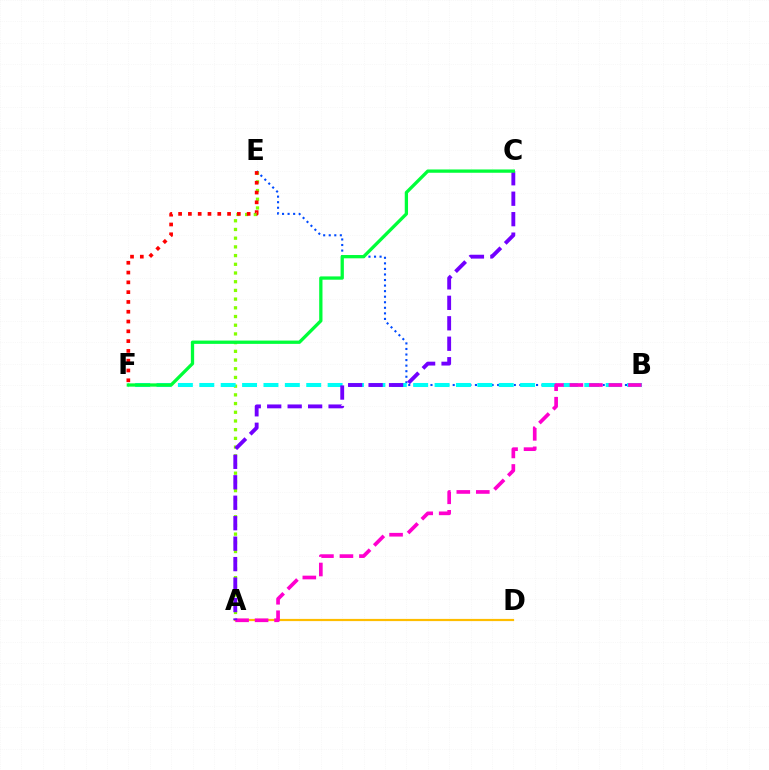{('B', 'E'): [{'color': '#004bff', 'line_style': 'dotted', 'thickness': 1.51}], ('A', 'E'): [{'color': '#84ff00', 'line_style': 'dotted', 'thickness': 2.36}], ('A', 'D'): [{'color': '#ffbd00', 'line_style': 'solid', 'thickness': 1.58}], ('B', 'F'): [{'color': '#00fff6', 'line_style': 'dashed', 'thickness': 2.91}], ('A', 'B'): [{'color': '#ff00cf', 'line_style': 'dashed', 'thickness': 2.65}], ('E', 'F'): [{'color': '#ff0000', 'line_style': 'dotted', 'thickness': 2.66}], ('A', 'C'): [{'color': '#7200ff', 'line_style': 'dashed', 'thickness': 2.78}], ('C', 'F'): [{'color': '#00ff39', 'line_style': 'solid', 'thickness': 2.37}]}